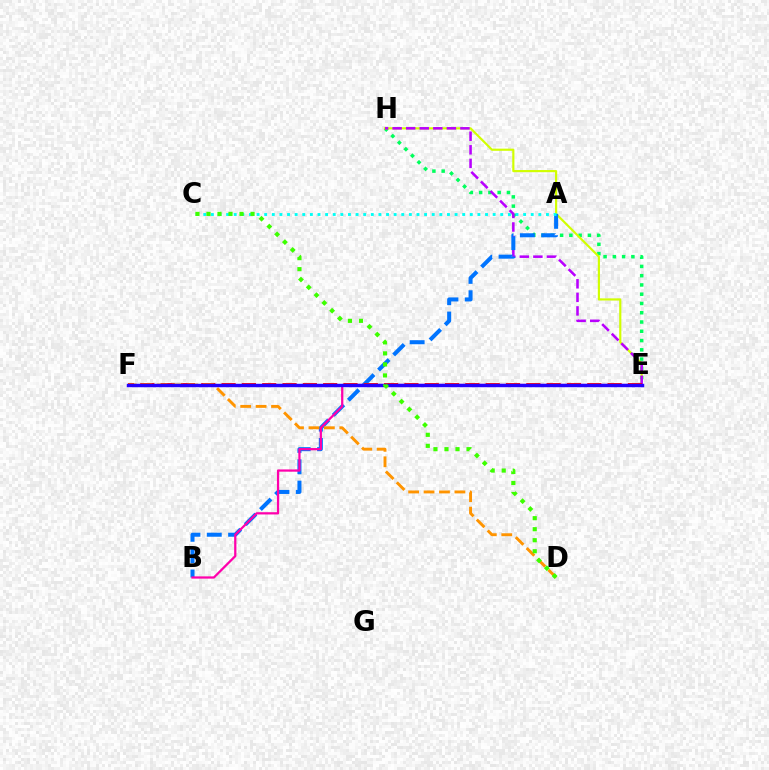{('E', 'H'): [{'color': '#00ff5c', 'line_style': 'dotted', 'thickness': 2.52}, {'color': '#d1ff00', 'line_style': 'solid', 'thickness': 1.55}, {'color': '#b900ff', 'line_style': 'dashed', 'thickness': 1.84}], ('A', 'B'): [{'color': '#0074ff', 'line_style': 'dashed', 'thickness': 2.9}], ('B', 'E'): [{'color': '#ff00ac', 'line_style': 'solid', 'thickness': 1.62}], ('A', 'C'): [{'color': '#00fff6', 'line_style': 'dotted', 'thickness': 2.07}], ('E', 'F'): [{'color': '#ff0000', 'line_style': 'dashed', 'thickness': 2.76}, {'color': '#2500ff', 'line_style': 'solid', 'thickness': 2.47}], ('D', 'F'): [{'color': '#ff9400', 'line_style': 'dashed', 'thickness': 2.1}], ('C', 'D'): [{'color': '#3dff00', 'line_style': 'dotted', 'thickness': 2.99}]}